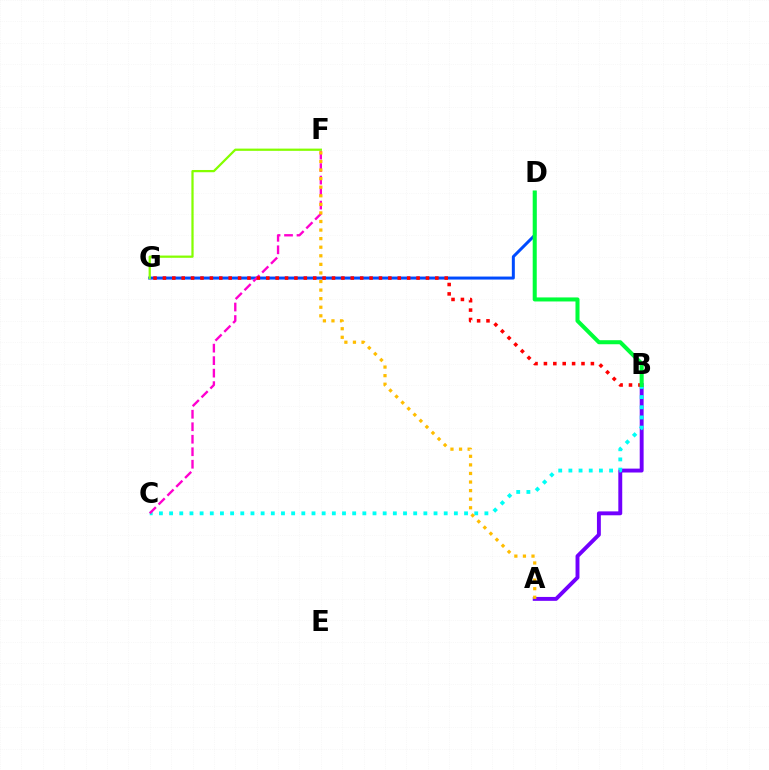{('D', 'G'): [{'color': '#004bff', 'line_style': 'solid', 'thickness': 2.16}], ('A', 'B'): [{'color': '#7200ff', 'line_style': 'solid', 'thickness': 2.81}], ('B', 'C'): [{'color': '#00fff6', 'line_style': 'dotted', 'thickness': 2.76}], ('C', 'F'): [{'color': '#ff00cf', 'line_style': 'dashed', 'thickness': 1.7}], ('B', 'G'): [{'color': '#ff0000', 'line_style': 'dotted', 'thickness': 2.55}], ('B', 'D'): [{'color': '#00ff39', 'line_style': 'solid', 'thickness': 2.91}], ('F', 'G'): [{'color': '#84ff00', 'line_style': 'solid', 'thickness': 1.61}], ('A', 'F'): [{'color': '#ffbd00', 'line_style': 'dotted', 'thickness': 2.33}]}